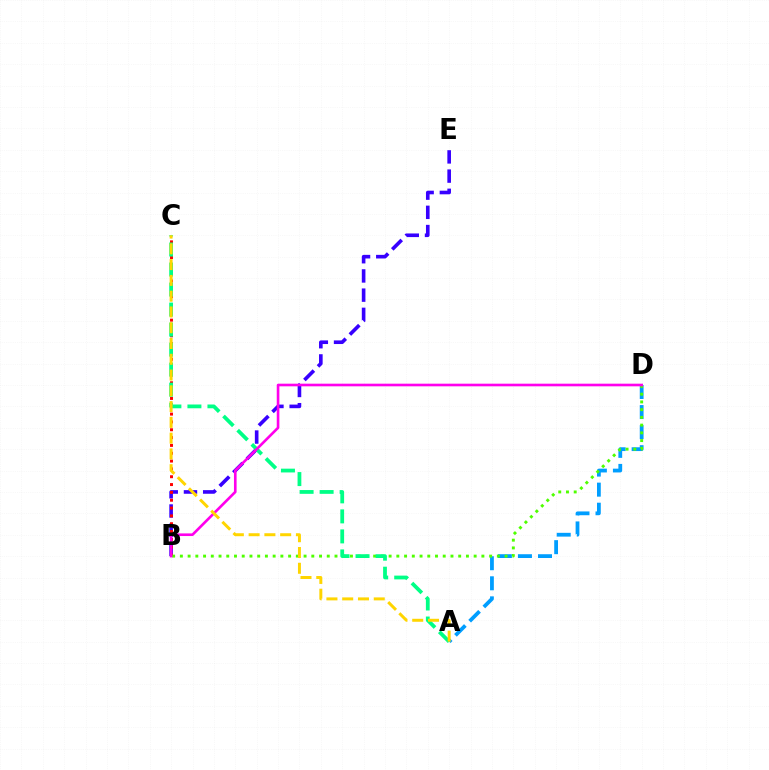{('B', 'E'): [{'color': '#3700ff', 'line_style': 'dashed', 'thickness': 2.61}], ('B', 'C'): [{'color': '#ff0000', 'line_style': 'dotted', 'thickness': 2.13}], ('A', 'D'): [{'color': '#009eff', 'line_style': 'dashed', 'thickness': 2.73}], ('B', 'D'): [{'color': '#4fff00', 'line_style': 'dotted', 'thickness': 2.1}, {'color': '#ff00ed', 'line_style': 'solid', 'thickness': 1.9}], ('A', 'C'): [{'color': '#00ff86', 'line_style': 'dashed', 'thickness': 2.72}, {'color': '#ffd500', 'line_style': 'dashed', 'thickness': 2.14}]}